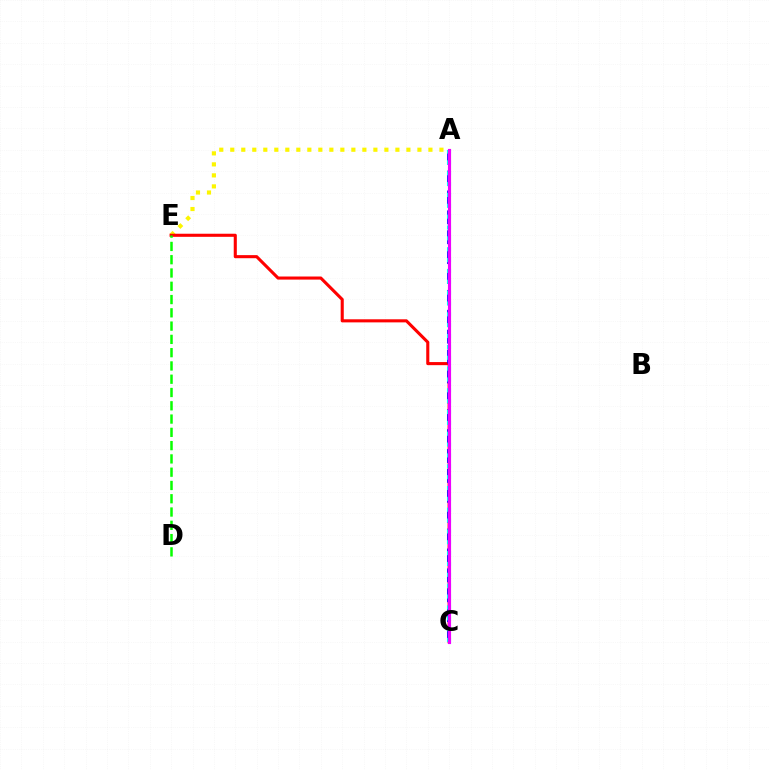{('A', 'E'): [{'color': '#fcf500', 'line_style': 'dotted', 'thickness': 2.99}], ('C', 'E'): [{'color': '#ff0000', 'line_style': 'solid', 'thickness': 2.22}], ('A', 'C'): [{'color': '#0010ff', 'line_style': 'dashed', 'thickness': 2.7}, {'color': '#00fff6', 'line_style': 'dotted', 'thickness': 2.95}, {'color': '#ee00ff', 'line_style': 'solid', 'thickness': 2.26}], ('D', 'E'): [{'color': '#08ff00', 'line_style': 'dashed', 'thickness': 1.8}]}